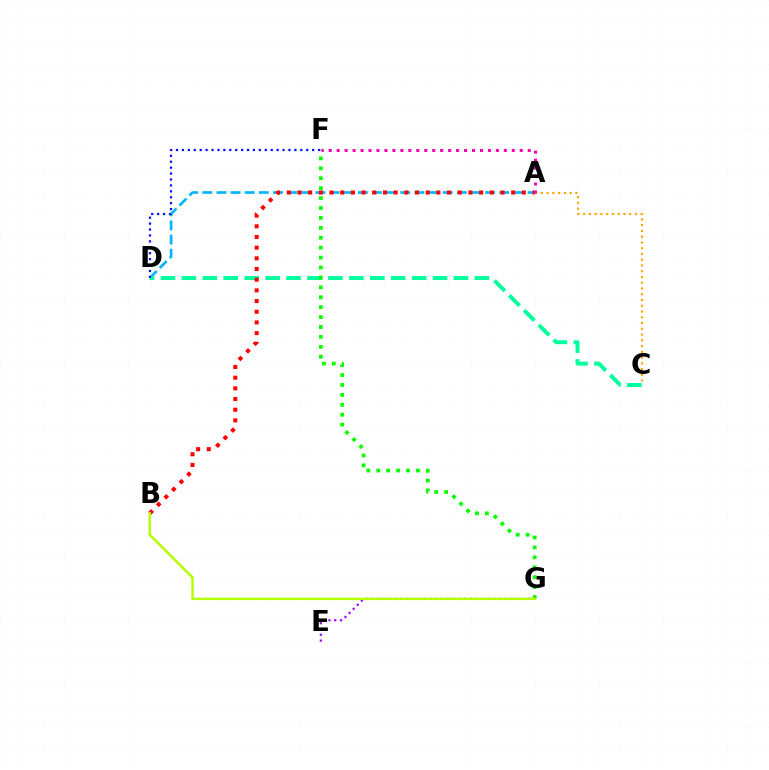{('A', 'D'): [{'color': '#00b5ff', 'line_style': 'dashed', 'thickness': 1.92}], ('C', 'D'): [{'color': '#00ff9d', 'line_style': 'dashed', 'thickness': 2.84}], ('E', 'G'): [{'color': '#9b00ff', 'line_style': 'dotted', 'thickness': 1.57}], ('A', 'C'): [{'color': '#ffa500', 'line_style': 'dotted', 'thickness': 1.56}], ('F', 'G'): [{'color': '#08ff00', 'line_style': 'dotted', 'thickness': 2.69}], ('A', 'B'): [{'color': '#ff0000', 'line_style': 'dotted', 'thickness': 2.9}], ('B', 'G'): [{'color': '#b3ff00', 'line_style': 'solid', 'thickness': 1.75}], ('A', 'F'): [{'color': '#ff00bd', 'line_style': 'dotted', 'thickness': 2.16}], ('D', 'F'): [{'color': '#0010ff', 'line_style': 'dotted', 'thickness': 1.61}]}